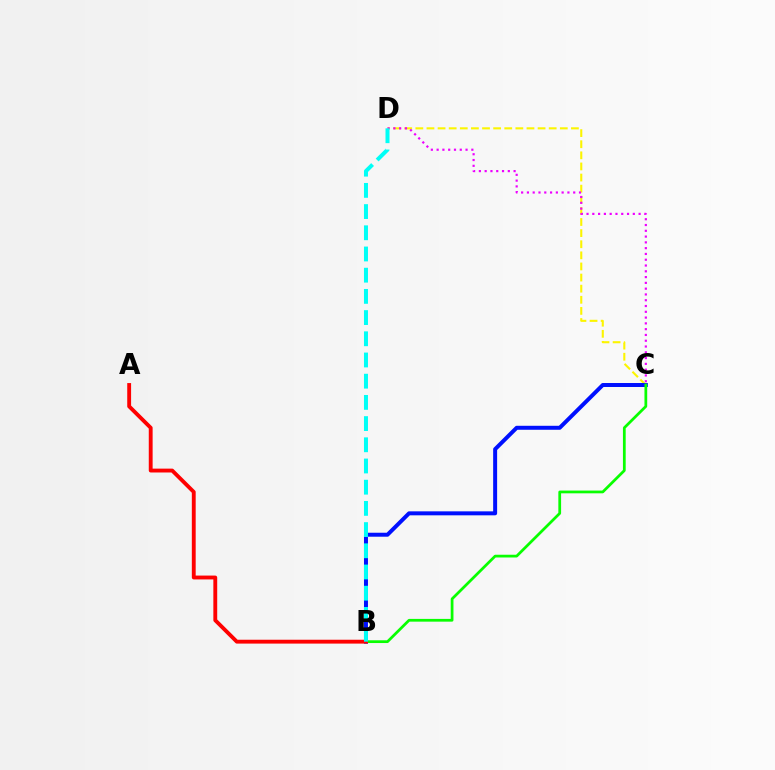{('C', 'D'): [{'color': '#fcf500', 'line_style': 'dashed', 'thickness': 1.51}, {'color': '#ee00ff', 'line_style': 'dotted', 'thickness': 1.57}], ('B', 'C'): [{'color': '#0010ff', 'line_style': 'solid', 'thickness': 2.86}, {'color': '#08ff00', 'line_style': 'solid', 'thickness': 1.98}], ('A', 'B'): [{'color': '#ff0000', 'line_style': 'solid', 'thickness': 2.78}], ('B', 'D'): [{'color': '#00fff6', 'line_style': 'dashed', 'thickness': 2.88}]}